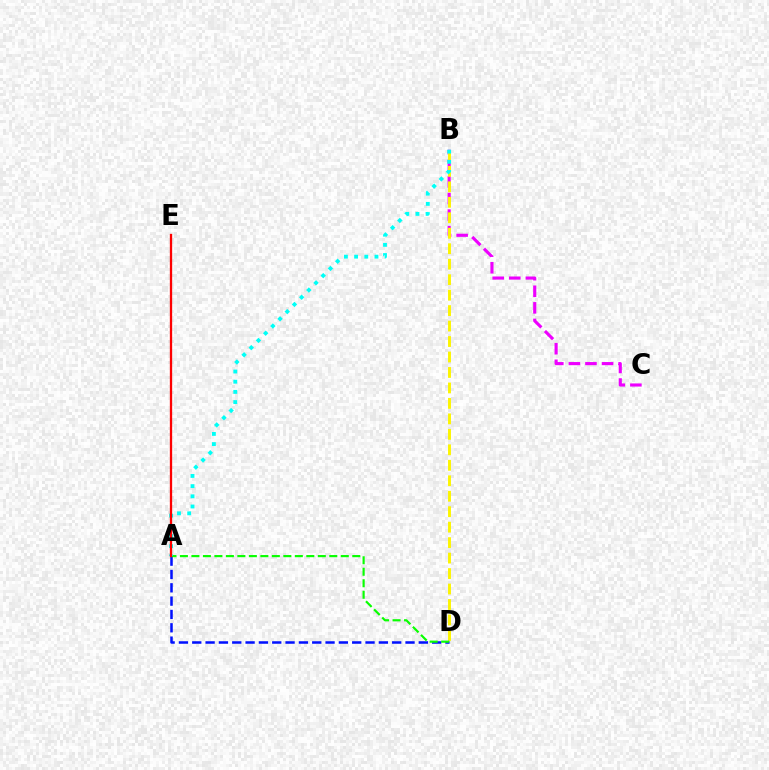{('A', 'D'): [{'color': '#0010ff', 'line_style': 'dashed', 'thickness': 1.81}, {'color': '#08ff00', 'line_style': 'dashed', 'thickness': 1.56}], ('B', 'C'): [{'color': '#ee00ff', 'line_style': 'dashed', 'thickness': 2.25}], ('B', 'D'): [{'color': '#fcf500', 'line_style': 'dashed', 'thickness': 2.1}], ('A', 'B'): [{'color': '#00fff6', 'line_style': 'dotted', 'thickness': 2.77}], ('A', 'E'): [{'color': '#ff0000', 'line_style': 'solid', 'thickness': 1.66}]}